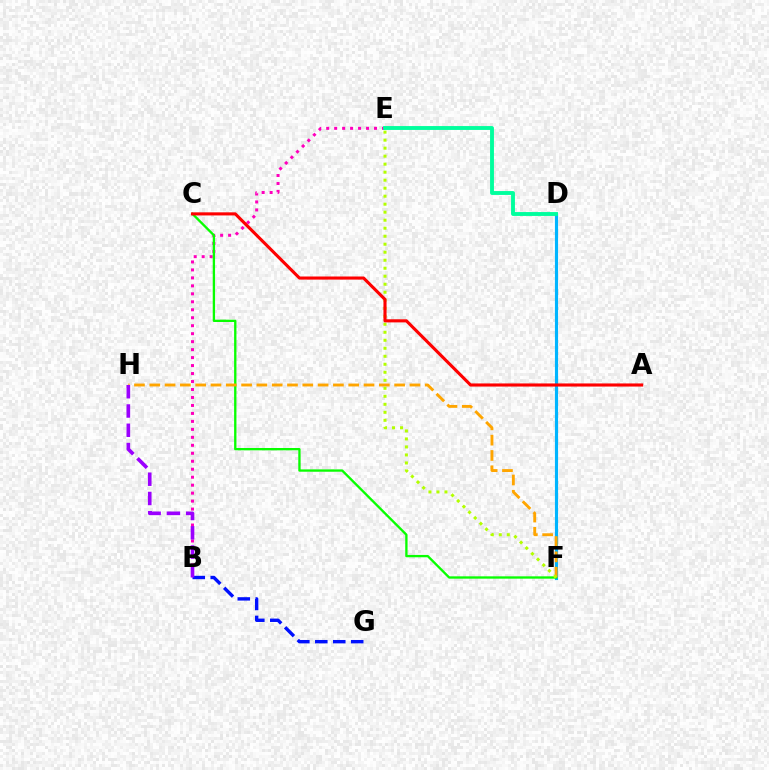{('B', 'G'): [{'color': '#0010ff', 'line_style': 'dashed', 'thickness': 2.44}], ('D', 'F'): [{'color': '#00b5ff', 'line_style': 'solid', 'thickness': 2.26}], ('B', 'E'): [{'color': '#ff00bd', 'line_style': 'dotted', 'thickness': 2.17}], ('C', 'F'): [{'color': '#08ff00', 'line_style': 'solid', 'thickness': 1.68}], ('D', 'E'): [{'color': '#00ff9d', 'line_style': 'solid', 'thickness': 2.79}], ('F', 'H'): [{'color': '#ffa500', 'line_style': 'dashed', 'thickness': 2.08}], ('E', 'F'): [{'color': '#b3ff00', 'line_style': 'dotted', 'thickness': 2.17}], ('B', 'H'): [{'color': '#9b00ff', 'line_style': 'dashed', 'thickness': 2.62}], ('A', 'C'): [{'color': '#ff0000', 'line_style': 'solid', 'thickness': 2.24}]}